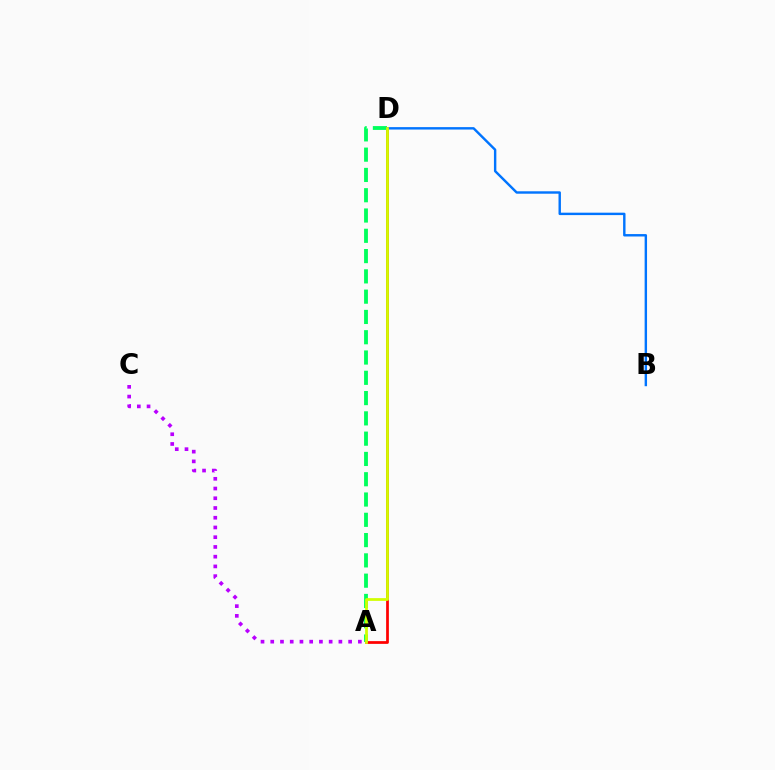{('A', 'C'): [{'color': '#b900ff', 'line_style': 'dotted', 'thickness': 2.65}], ('A', 'D'): [{'color': '#00ff5c', 'line_style': 'dashed', 'thickness': 2.76}, {'color': '#ff0000', 'line_style': 'solid', 'thickness': 1.97}, {'color': '#d1ff00', 'line_style': 'solid', 'thickness': 1.99}], ('B', 'D'): [{'color': '#0074ff', 'line_style': 'solid', 'thickness': 1.74}]}